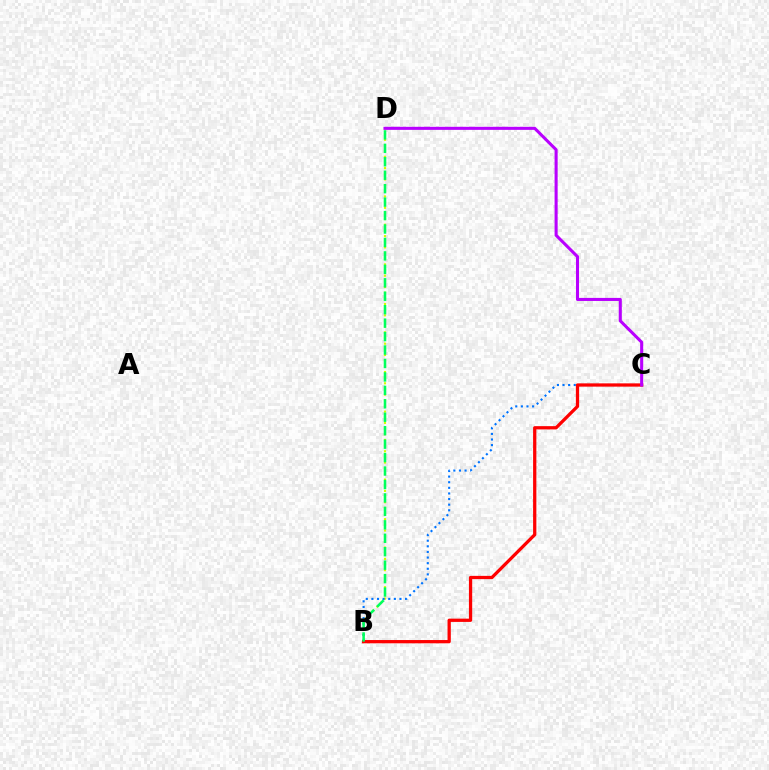{('B', 'D'): [{'color': '#d1ff00', 'line_style': 'dotted', 'thickness': 1.54}, {'color': '#00ff5c', 'line_style': 'dashed', 'thickness': 1.83}], ('B', 'C'): [{'color': '#0074ff', 'line_style': 'dotted', 'thickness': 1.52}, {'color': '#ff0000', 'line_style': 'solid', 'thickness': 2.35}], ('C', 'D'): [{'color': '#b900ff', 'line_style': 'solid', 'thickness': 2.21}]}